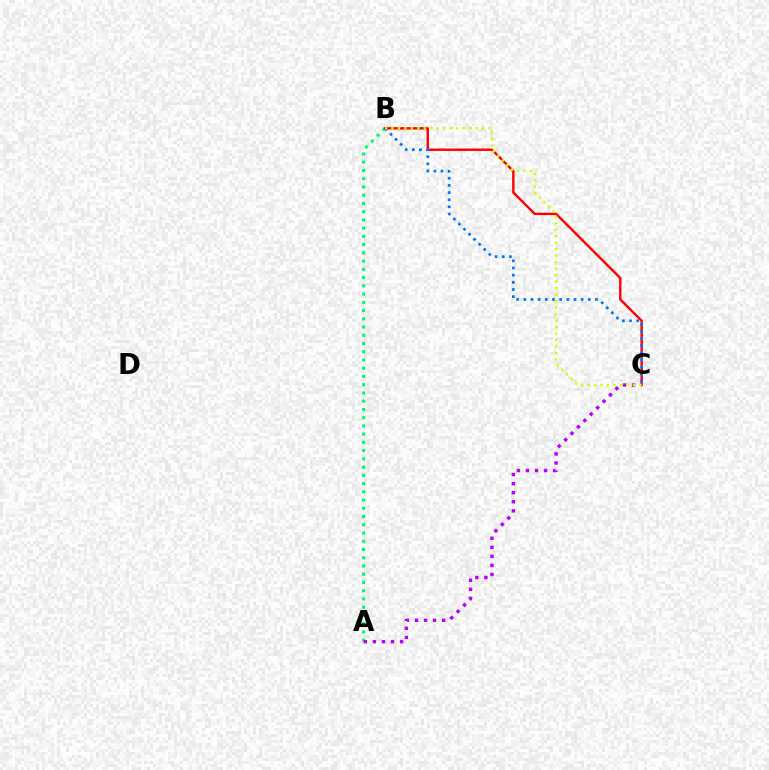{('A', 'B'): [{'color': '#00ff5c', 'line_style': 'dotted', 'thickness': 2.24}], ('B', 'C'): [{'color': '#ff0000', 'line_style': 'solid', 'thickness': 1.72}, {'color': '#0074ff', 'line_style': 'dotted', 'thickness': 1.94}, {'color': '#d1ff00', 'line_style': 'dotted', 'thickness': 1.76}], ('A', 'C'): [{'color': '#b900ff', 'line_style': 'dotted', 'thickness': 2.46}]}